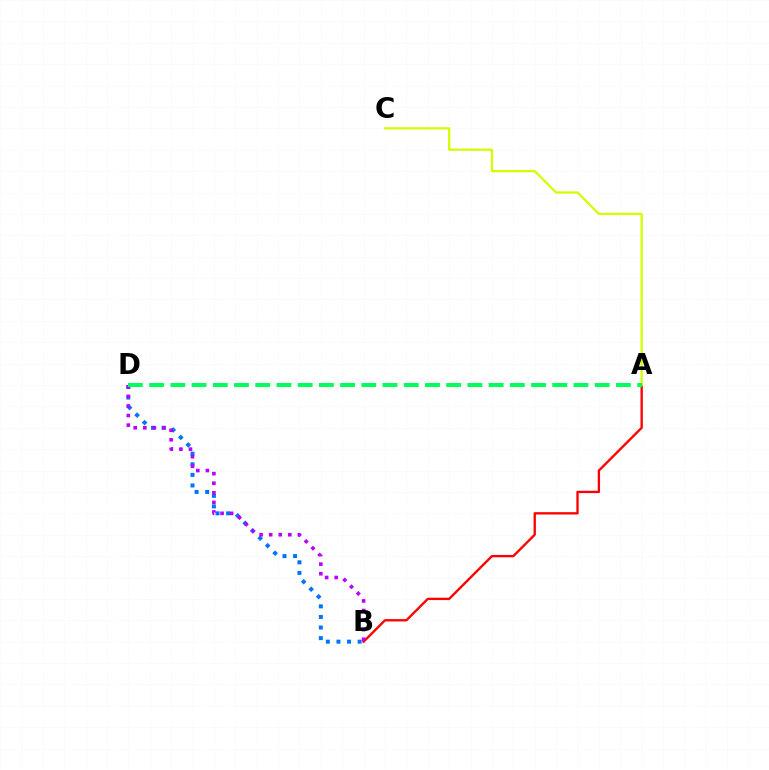{('B', 'D'): [{'color': '#0074ff', 'line_style': 'dotted', 'thickness': 2.88}, {'color': '#b900ff', 'line_style': 'dotted', 'thickness': 2.6}], ('A', 'B'): [{'color': '#ff0000', 'line_style': 'solid', 'thickness': 1.68}], ('A', 'C'): [{'color': '#d1ff00', 'line_style': 'solid', 'thickness': 1.63}], ('A', 'D'): [{'color': '#00ff5c', 'line_style': 'dashed', 'thickness': 2.88}]}